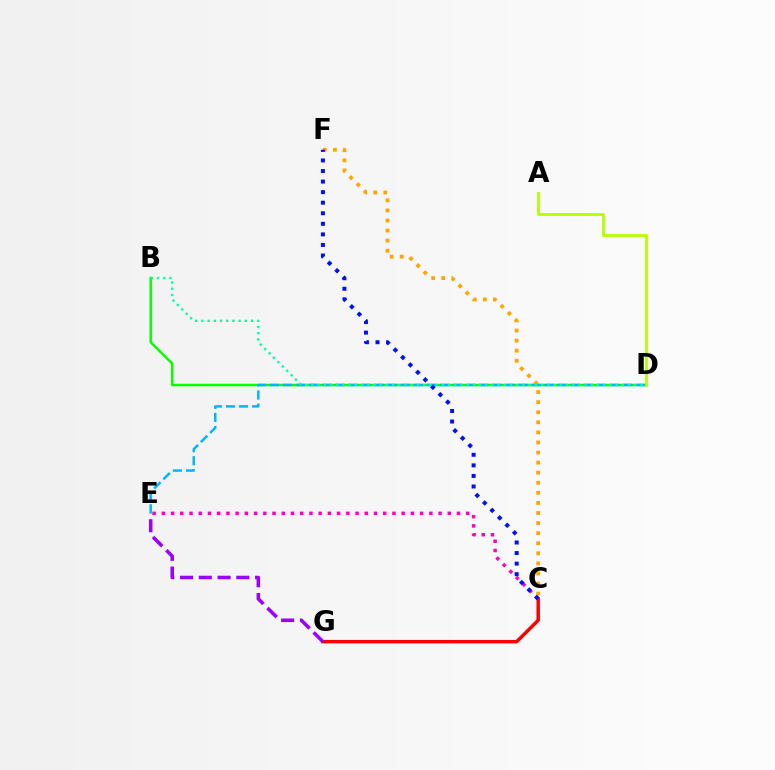{('B', 'D'): [{'color': '#08ff00', 'line_style': 'solid', 'thickness': 1.81}, {'color': '#00ff9d', 'line_style': 'dotted', 'thickness': 1.69}], ('D', 'E'): [{'color': '#00b5ff', 'line_style': 'dashed', 'thickness': 1.78}], ('A', 'D'): [{'color': '#b3ff00', 'line_style': 'solid', 'thickness': 2.01}], ('C', 'E'): [{'color': '#ff00bd', 'line_style': 'dotted', 'thickness': 2.51}], ('C', 'F'): [{'color': '#ffa500', 'line_style': 'dotted', 'thickness': 2.74}, {'color': '#0010ff', 'line_style': 'dotted', 'thickness': 2.87}], ('C', 'G'): [{'color': '#ff0000', 'line_style': 'solid', 'thickness': 2.47}], ('E', 'G'): [{'color': '#9b00ff', 'line_style': 'dashed', 'thickness': 2.55}]}